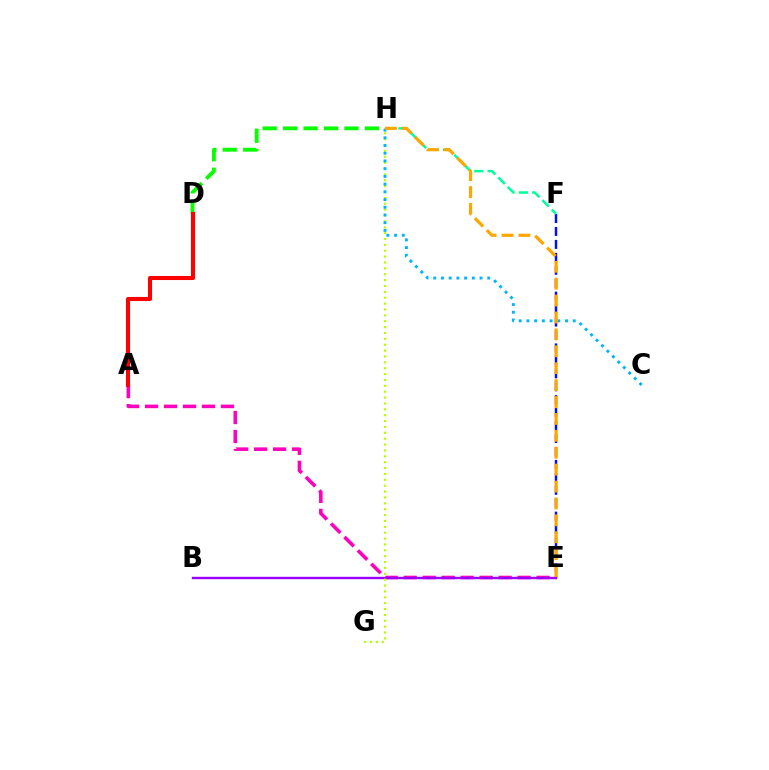{('E', 'F'): [{'color': '#0010ff', 'line_style': 'dashed', 'thickness': 1.76}], ('A', 'E'): [{'color': '#ff00bd', 'line_style': 'dashed', 'thickness': 2.58}], ('F', 'H'): [{'color': '#00ff9d', 'line_style': 'dashed', 'thickness': 1.81}], ('B', 'E'): [{'color': '#9b00ff', 'line_style': 'solid', 'thickness': 1.73}], ('D', 'H'): [{'color': '#08ff00', 'line_style': 'dashed', 'thickness': 2.78}], ('G', 'H'): [{'color': '#b3ff00', 'line_style': 'dotted', 'thickness': 1.6}], ('A', 'D'): [{'color': '#ff0000', 'line_style': 'solid', 'thickness': 2.93}], ('C', 'H'): [{'color': '#00b5ff', 'line_style': 'dotted', 'thickness': 2.1}], ('E', 'H'): [{'color': '#ffa500', 'line_style': 'dashed', 'thickness': 2.3}]}